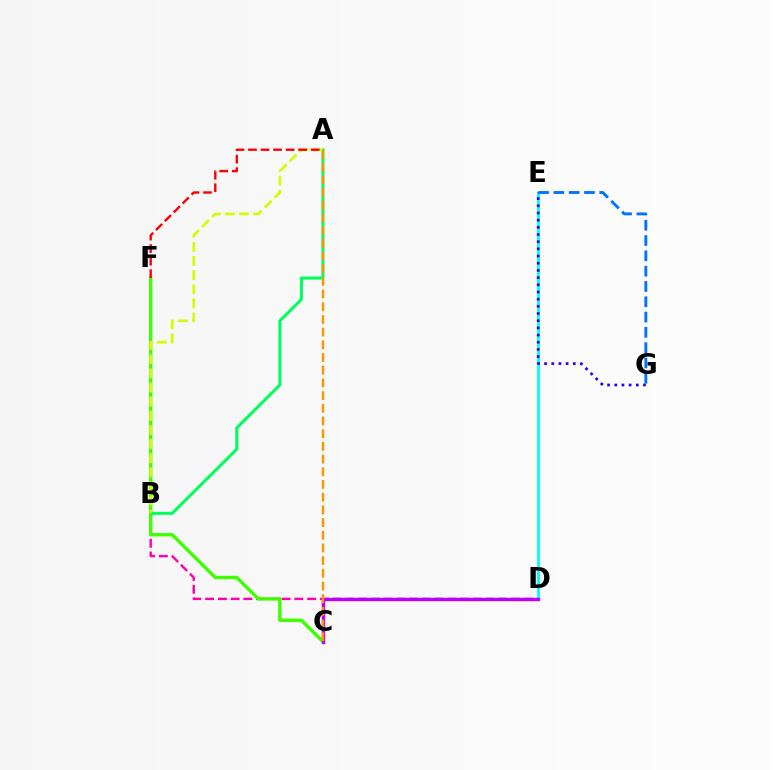{('B', 'D'): [{'color': '#ff00ac', 'line_style': 'dashed', 'thickness': 1.73}], ('C', 'F'): [{'color': '#3dff00', 'line_style': 'solid', 'thickness': 2.42}], ('D', 'E'): [{'color': '#00fff6', 'line_style': 'solid', 'thickness': 2.05}], ('C', 'D'): [{'color': '#b900ff', 'line_style': 'solid', 'thickness': 2.44}], ('E', 'G'): [{'color': '#0074ff', 'line_style': 'dashed', 'thickness': 2.08}, {'color': '#2500ff', 'line_style': 'dotted', 'thickness': 1.95}], ('A', 'B'): [{'color': '#00ff5c', 'line_style': 'solid', 'thickness': 2.18}, {'color': '#d1ff00', 'line_style': 'dashed', 'thickness': 1.92}], ('A', 'C'): [{'color': '#ff9400', 'line_style': 'dashed', 'thickness': 1.72}], ('A', 'F'): [{'color': '#ff0000', 'line_style': 'dashed', 'thickness': 1.7}]}